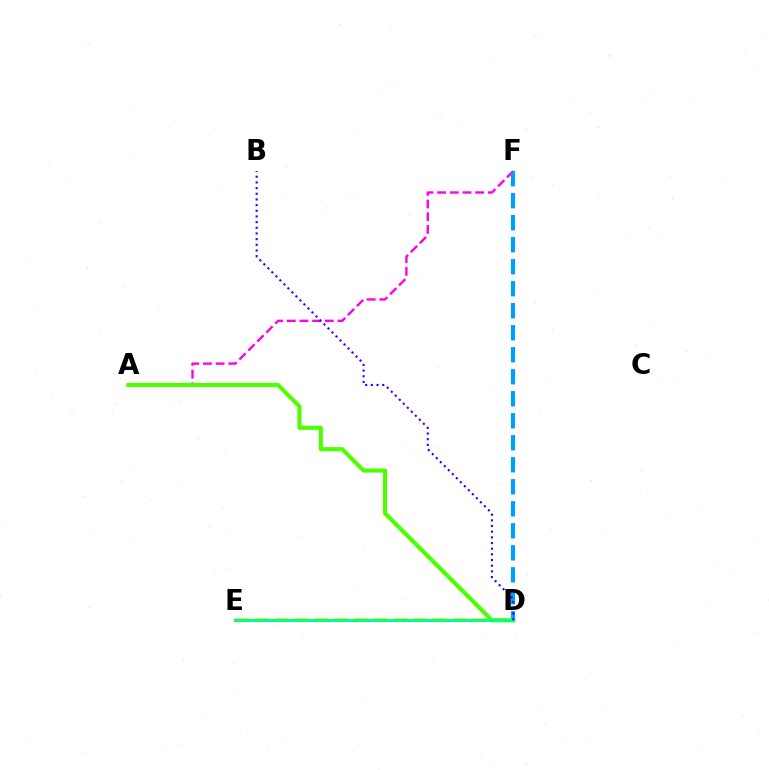{('D', 'E'): [{'color': '#ff0000', 'line_style': 'dashed', 'thickness': 2.08}, {'color': '#ffd500', 'line_style': 'dashed', 'thickness': 2.69}, {'color': '#00ff86', 'line_style': 'solid', 'thickness': 2.17}], ('A', 'F'): [{'color': '#ff00ed', 'line_style': 'dashed', 'thickness': 1.72}], ('D', 'F'): [{'color': '#009eff', 'line_style': 'dashed', 'thickness': 2.99}], ('A', 'D'): [{'color': '#4fff00', 'line_style': 'solid', 'thickness': 2.96}], ('B', 'D'): [{'color': '#3700ff', 'line_style': 'dotted', 'thickness': 1.54}]}